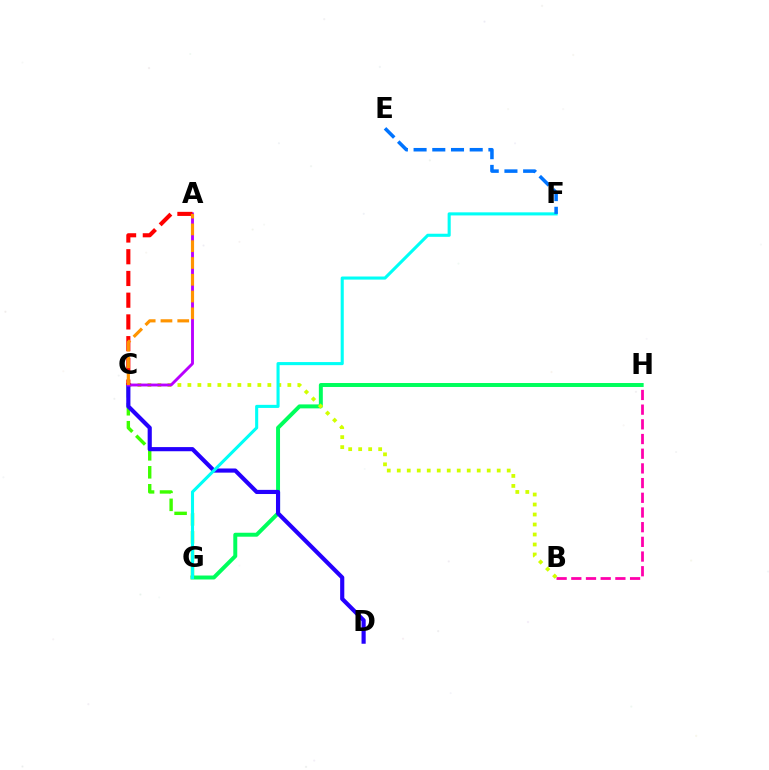{('B', 'H'): [{'color': '#ff00ac', 'line_style': 'dashed', 'thickness': 2.0}], ('G', 'H'): [{'color': '#00ff5c', 'line_style': 'solid', 'thickness': 2.85}], ('C', 'G'): [{'color': '#3dff00', 'line_style': 'dashed', 'thickness': 2.44}], ('B', 'C'): [{'color': '#d1ff00', 'line_style': 'dotted', 'thickness': 2.72}], ('C', 'D'): [{'color': '#2500ff', 'line_style': 'solid', 'thickness': 2.99}], ('A', 'C'): [{'color': '#b900ff', 'line_style': 'solid', 'thickness': 2.08}, {'color': '#ff0000', 'line_style': 'dashed', 'thickness': 2.95}, {'color': '#ff9400', 'line_style': 'dashed', 'thickness': 2.28}], ('F', 'G'): [{'color': '#00fff6', 'line_style': 'solid', 'thickness': 2.22}], ('E', 'F'): [{'color': '#0074ff', 'line_style': 'dashed', 'thickness': 2.54}]}